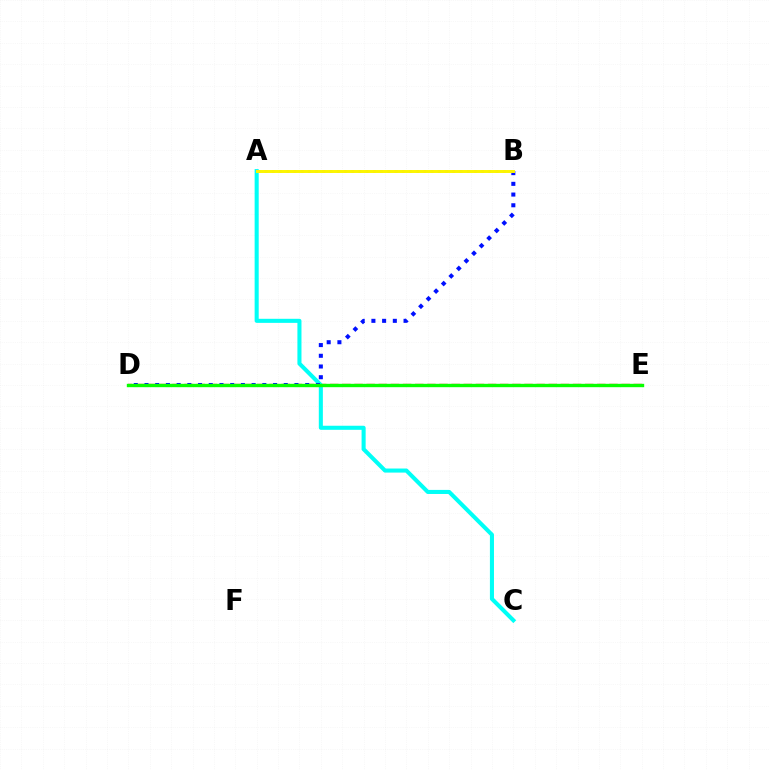{('A', 'B'): [{'color': '#ee00ff', 'line_style': 'dotted', 'thickness': 1.96}, {'color': '#fcf500', 'line_style': 'solid', 'thickness': 2.13}], ('D', 'E'): [{'color': '#ff0000', 'line_style': 'dashed', 'thickness': 1.65}, {'color': '#08ff00', 'line_style': 'solid', 'thickness': 2.43}], ('A', 'C'): [{'color': '#00fff6', 'line_style': 'solid', 'thickness': 2.93}], ('B', 'D'): [{'color': '#0010ff', 'line_style': 'dotted', 'thickness': 2.91}]}